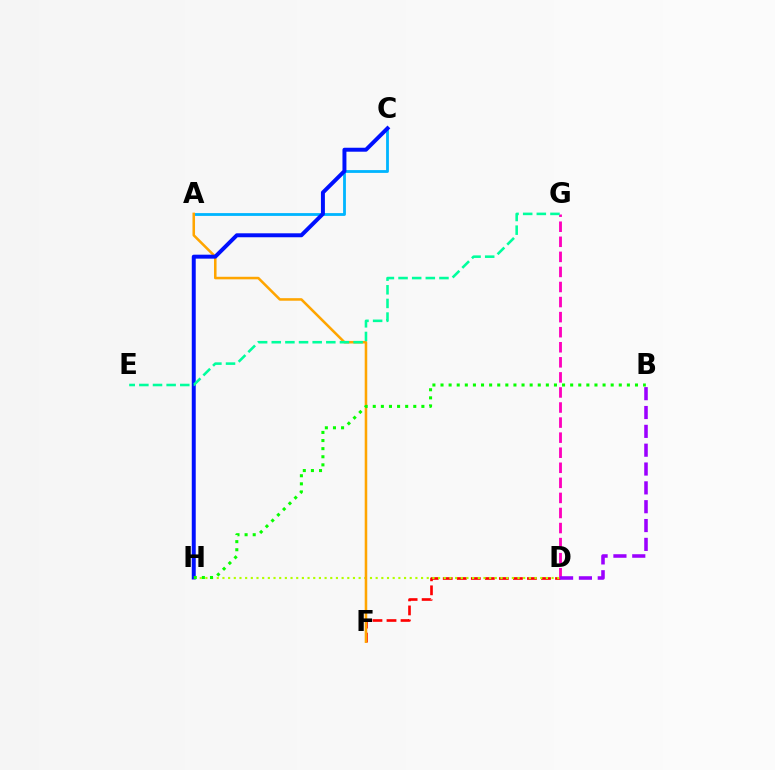{('A', 'C'): [{'color': '#00b5ff', 'line_style': 'solid', 'thickness': 2.03}], ('D', 'F'): [{'color': '#ff0000', 'line_style': 'dashed', 'thickness': 1.91}], ('D', 'H'): [{'color': '#b3ff00', 'line_style': 'dotted', 'thickness': 1.54}], ('D', 'G'): [{'color': '#ff00bd', 'line_style': 'dashed', 'thickness': 2.05}], ('A', 'F'): [{'color': '#ffa500', 'line_style': 'solid', 'thickness': 1.83}], ('C', 'H'): [{'color': '#0010ff', 'line_style': 'solid', 'thickness': 2.85}], ('B', 'H'): [{'color': '#08ff00', 'line_style': 'dotted', 'thickness': 2.2}], ('E', 'G'): [{'color': '#00ff9d', 'line_style': 'dashed', 'thickness': 1.85}], ('B', 'D'): [{'color': '#9b00ff', 'line_style': 'dashed', 'thickness': 2.56}]}